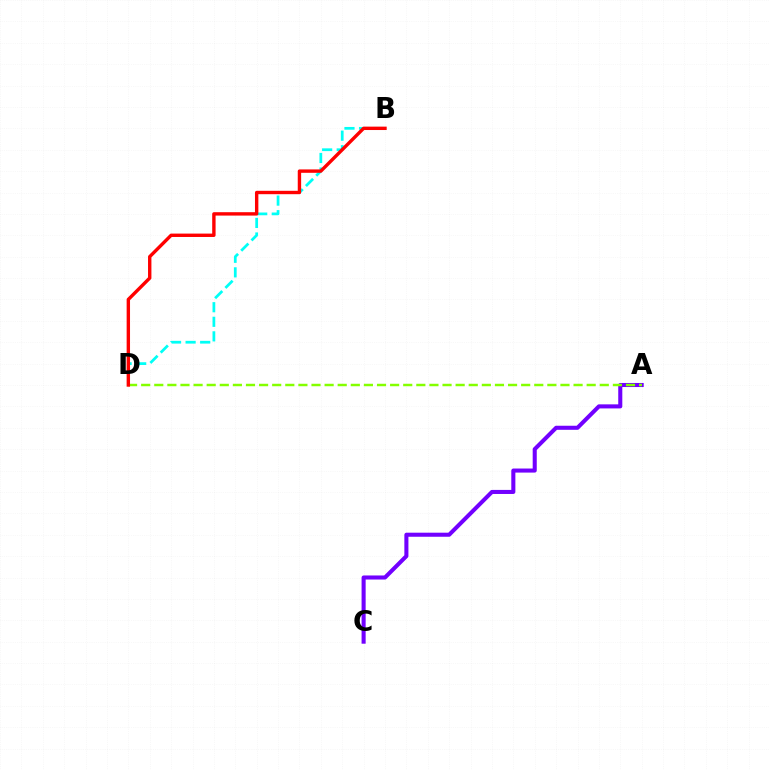{('B', 'D'): [{'color': '#00fff6', 'line_style': 'dashed', 'thickness': 1.98}, {'color': '#ff0000', 'line_style': 'solid', 'thickness': 2.44}], ('A', 'C'): [{'color': '#7200ff', 'line_style': 'solid', 'thickness': 2.93}], ('A', 'D'): [{'color': '#84ff00', 'line_style': 'dashed', 'thickness': 1.78}]}